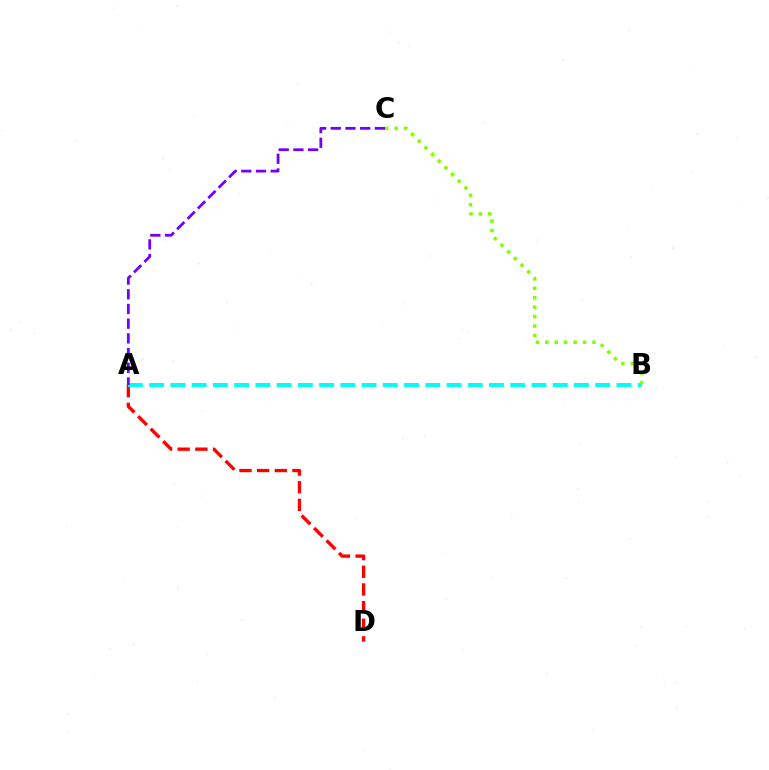{('A', 'D'): [{'color': '#ff0000', 'line_style': 'dashed', 'thickness': 2.4}], ('A', 'B'): [{'color': '#00fff6', 'line_style': 'dashed', 'thickness': 2.89}], ('A', 'C'): [{'color': '#7200ff', 'line_style': 'dashed', 'thickness': 2.0}], ('B', 'C'): [{'color': '#84ff00', 'line_style': 'dotted', 'thickness': 2.56}]}